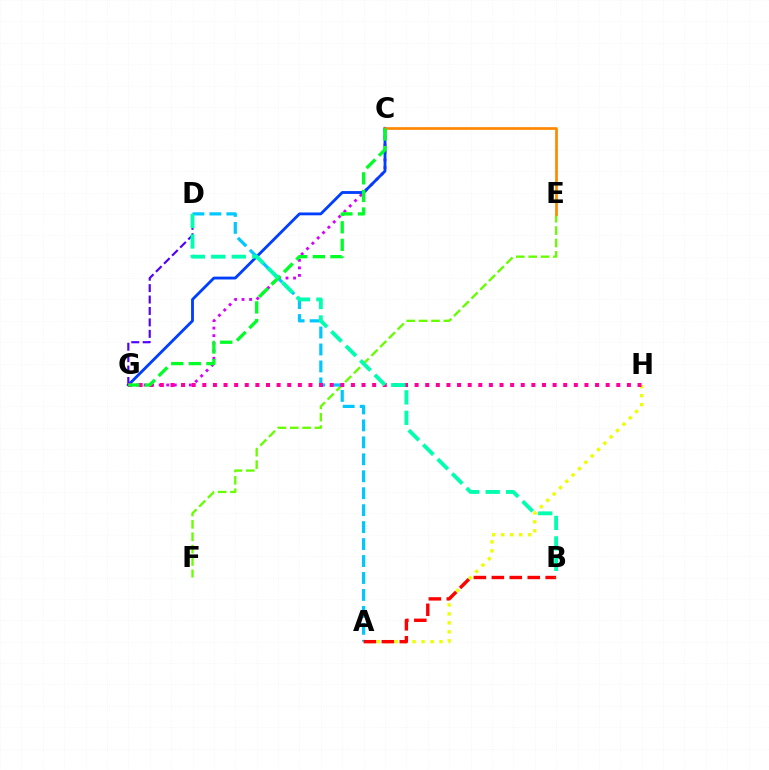{('C', 'G'): [{'color': '#d600ff', 'line_style': 'dotted', 'thickness': 2.05}, {'color': '#003fff', 'line_style': 'solid', 'thickness': 2.04}, {'color': '#00ff27', 'line_style': 'dashed', 'thickness': 2.39}], ('E', 'F'): [{'color': '#66ff00', 'line_style': 'dashed', 'thickness': 1.68}], ('A', 'H'): [{'color': '#eeff00', 'line_style': 'dotted', 'thickness': 2.44}], ('C', 'E'): [{'color': '#ff8800', 'line_style': 'solid', 'thickness': 1.93}], ('A', 'D'): [{'color': '#00c7ff', 'line_style': 'dashed', 'thickness': 2.3}], ('D', 'G'): [{'color': '#4f00ff', 'line_style': 'dashed', 'thickness': 1.55}], ('G', 'H'): [{'color': '#ff00a0', 'line_style': 'dotted', 'thickness': 2.88}], ('A', 'B'): [{'color': '#ff0000', 'line_style': 'dashed', 'thickness': 2.44}], ('B', 'D'): [{'color': '#00ffaf', 'line_style': 'dashed', 'thickness': 2.78}]}